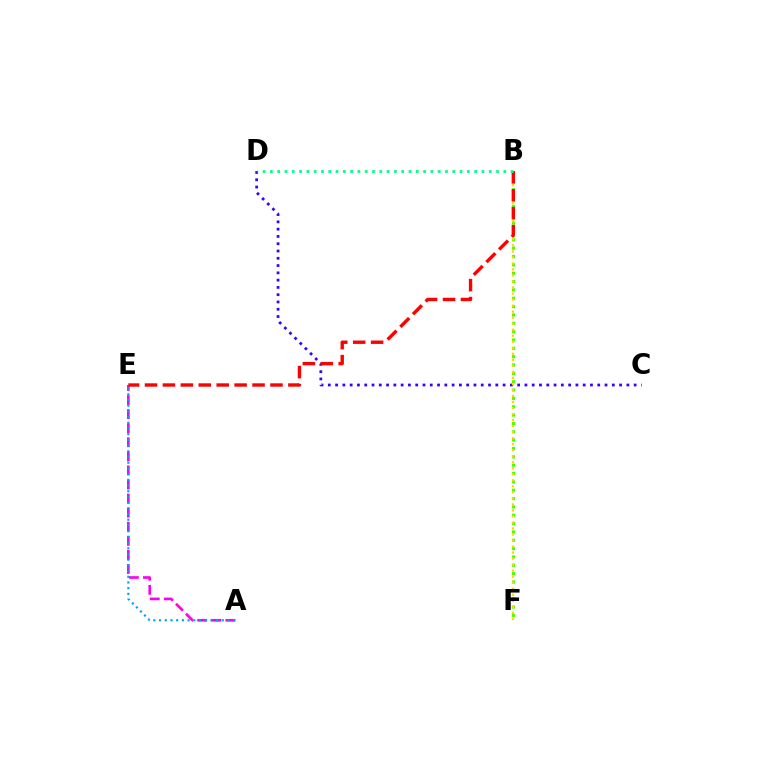{('A', 'E'): [{'color': '#ff00ed', 'line_style': 'dashed', 'thickness': 1.91}, {'color': '#009eff', 'line_style': 'dotted', 'thickness': 1.55}], ('C', 'D'): [{'color': '#3700ff', 'line_style': 'dotted', 'thickness': 1.98}], ('B', 'F'): [{'color': '#4fff00', 'line_style': 'dotted', 'thickness': 2.27}, {'color': '#ffd500', 'line_style': 'dotted', 'thickness': 1.64}], ('B', 'E'): [{'color': '#ff0000', 'line_style': 'dashed', 'thickness': 2.44}], ('B', 'D'): [{'color': '#00ff86', 'line_style': 'dotted', 'thickness': 1.98}]}